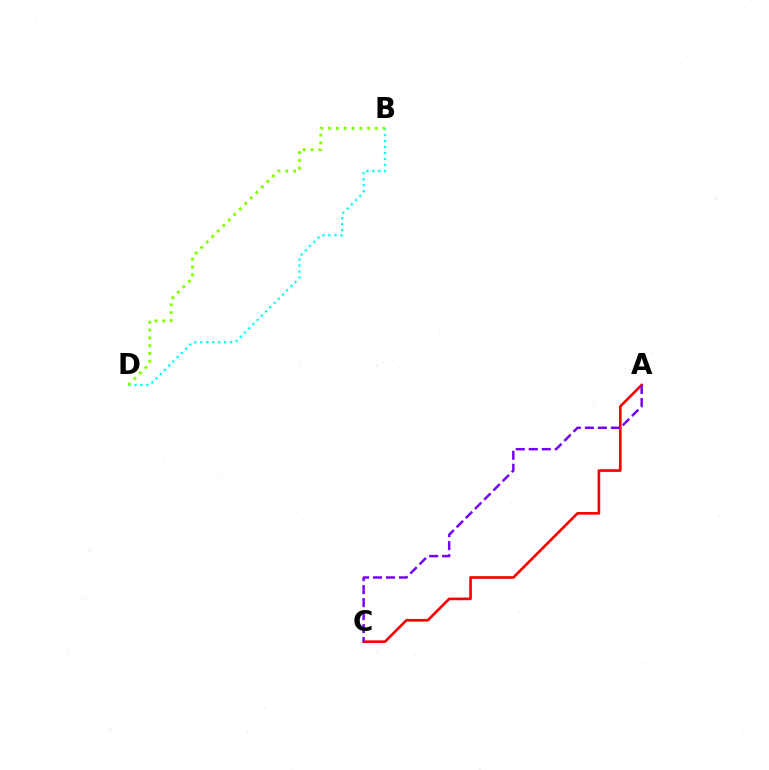{('A', 'C'): [{'color': '#ff0000', 'line_style': 'solid', 'thickness': 1.91}, {'color': '#7200ff', 'line_style': 'dashed', 'thickness': 1.77}], ('B', 'D'): [{'color': '#00fff6', 'line_style': 'dotted', 'thickness': 1.62}, {'color': '#84ff00', 'line_style': 'dotted', 'thickness': 2.11}]}